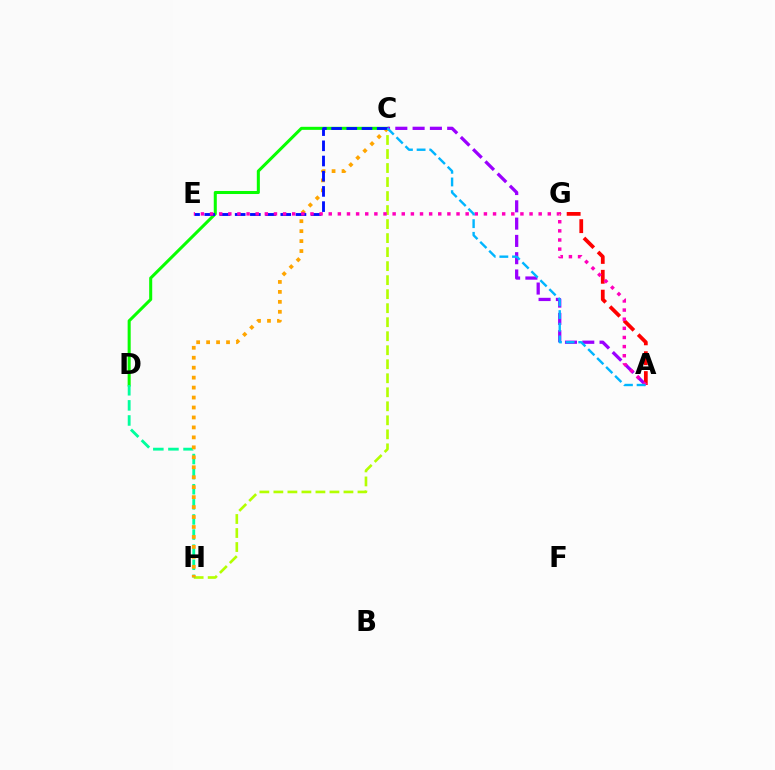{('C', 'D'): [{'color': '#08ff00', 'line_style': 'solid', 'thickness': 2.19}], ('C', 'H'): [{'color': '#b3ff00', 'line_style': 'dashed', 'thickness': 1.9}, {'color': '#ffa500', 'line_style': 'dotted', 'thickness': 2.71}], ('A', 'C'): [{'color': '#9b00ff', 'line_style': 'dashed', 'thickness': 2.35}, {'color': '#00b5ff', 'line_style': 'dashed', 'thickness': 1.72}], ('D', 'H'): [{'color': '#00ff9d', 'line_style': 'dashed', 'thickness': 2.05}], ('A', 'G'): [{'color': '#ff0000', 'line_style': 'dashed', 'thickness': 2.7}], ('C', 'E'): [{'color': '#0010ff', 'line_style': 'dashed', 'thickness': 2.07}], ('A', 'E'): [{'color': '#ff00bd', 'line_style': 'dotted', 'thickness': 2.48}]}